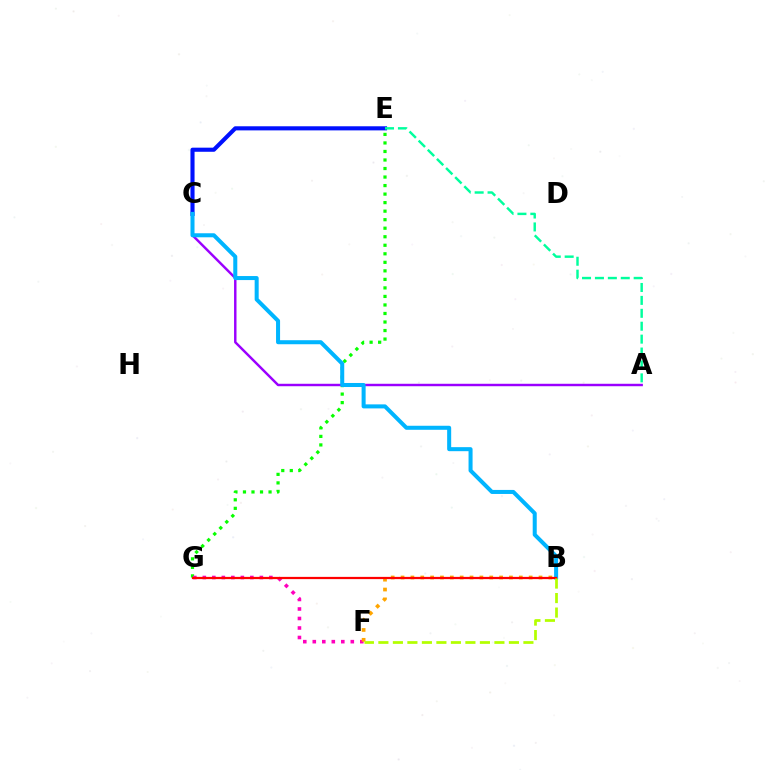{('C', 'E'): [{'color': '#0010ff', 'line_style': 'solid', 'thickness': 2.96}], ('A', 'E'): [{'color': '#00ff9d', 'line_style': 'dashed', 'thickness': 1.75}], ('E', 'G'): [{'color': '#08ff00', 'line_style': 'dotted', 'thickness': 2.32}], ('F', 'G'): [{'color': '#ff00bd', 'line_style': 'dotted', 'thickness': 2.58}], ('A', 'C'): [{'color': '#9b00ff', 'line_style': 'solid', 'thickness': 1.76}], ('B', 'C'): [{'color': '#00b5ff', 'line_style': 'solid', 'thickness': 2.9}], ('B', 'F'): [{'color': '#ffa500', 'line_style': 'dotted', 'thickness': 2.68}, {'color': '#b3ff00', 'line_style': 'dashed', 'thickness': 1.97}], ('B', 'G'): [{'color': '#ff0000', 'line_style': 'solid', 'thickness': 1.61}]}